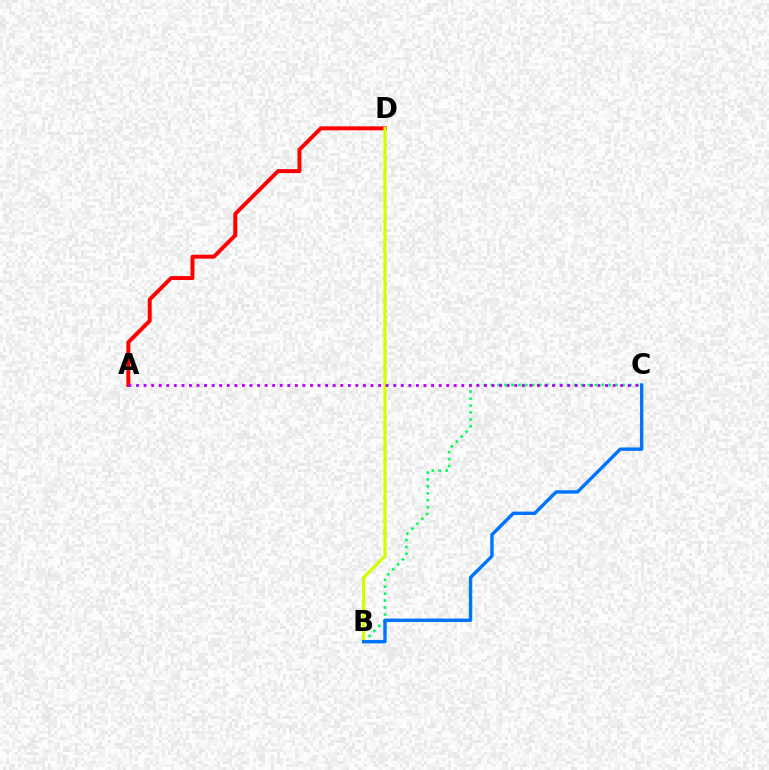{('A', 'D'): [{'color': '#ff0000', 'line_style': 'solid', 'thickness': 2.84}], ('B', 'C'): [{'color': '#00ff5c', 'line_style': 'dotted', 'thickness': 1.89}, {'color': '#0074ff', 'line_style': 'solid', 'thickness': 2.45}], ('B', 'D'): [{'color': '#d1ff00', 'line_style': 'solid', 'thickness': 2.32}], ('A', 'C'): [{'color': '#b900ff', 'line_style': 'dotted', 'thickness': 2.06}]}